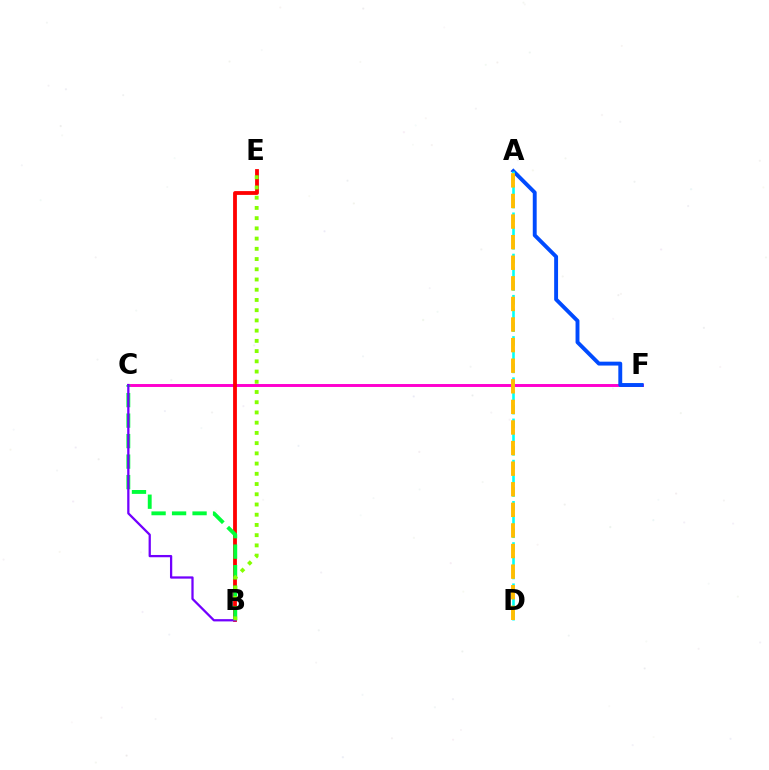{('C', 'F'): [{'color': '#ff00cf', 'line_style': 'solid', 'thickness': 2.12}], ('A', 'F'): [{'color': '#004bff', 'line_style': 'solid', 'thickness': 2.81}], ('B', 'E'): [{'color': '#ff0000', 'line_style': 'solid', 'thickness': 2.74}, {'color': '#84ff00', 'line_style': 'dotted', 'thickness': 2.78}], ('A', 'D'): [{'color': '#00fff6', 'line_style': 'dashed', 'thickness': 1.87}, {'color': '#ffbd00', 'line_style': 'dashed', 'thickness': 2.8}], ('B', 'C'): [{'color': '#00ff39', 'line_style': 'dashed', 'thickness': 2.78}, {'color': '#7200ff', 'line_style': 'solid', 'thickness': 1.63}]}